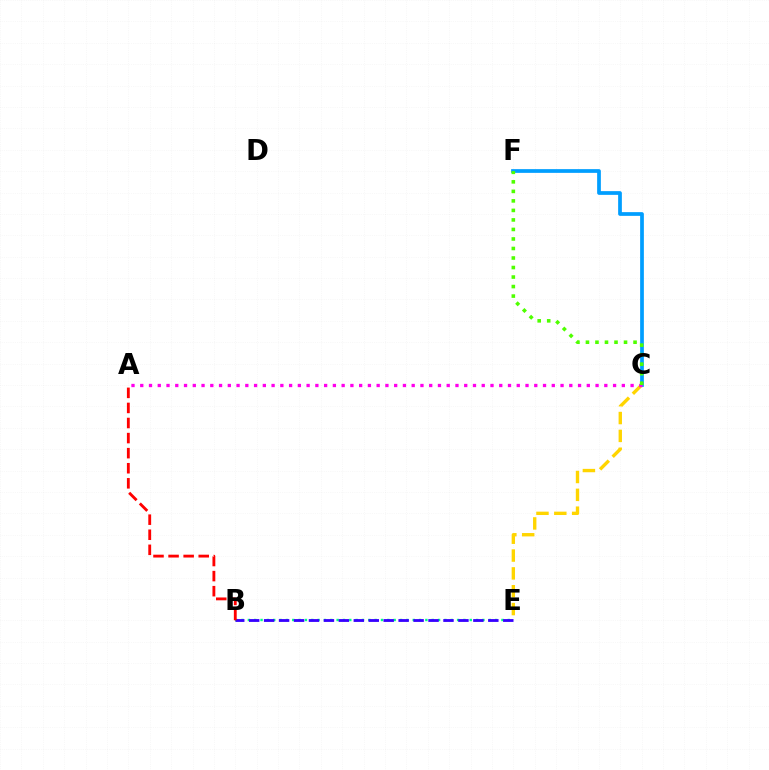{('C', 'E'): [{'color': '#ffd500', 'line_style': 'dashed', 'thickness': 2.42}], ('B', 'E'): [{'color': '#00ff86', 'line_style': 'dotted', 'thickness': 1.72}, {'color': '#3700ff', 'line_style': 'dashed', 'thickness': 2.03}], ('A', 'B'): [{'color': '#ff0000', 'line_style': 'dashed', 'thickness': 2.05}], ('C', 'F'): [{'color': '#009eff', 'line_style': 'solid', 'thickness': 2.68}, {'color': '#4fff00', 'line_style': 'dotted', 'thickness': 2.59}], ('A', 'C'): [{'color': '#ff00ed', 'line_style': 'dotted', 'thickness': 2.38}]}